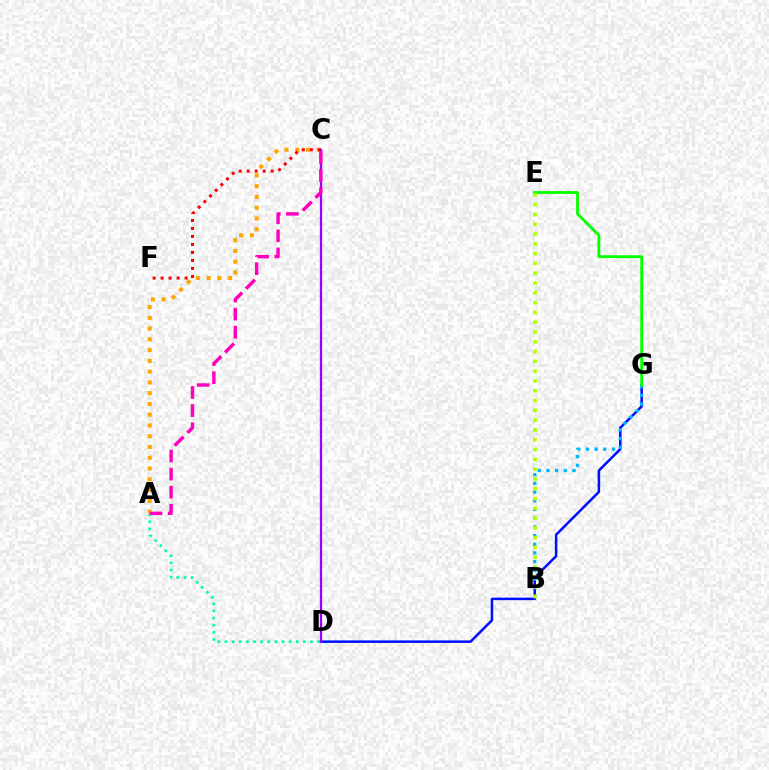{('D', 'G'): [{'color': '#0010ff', 'line_style': 'solid', 'thickness': 1.81}], ('A', 'C'): [{'color': '#ffa500', 'line_style': 'dotted', 'thickness': 2.92}, {'color': '#ff00bd', 'line_style': 'dashed', 'thickness': 2.46}], ('C', 'F'): [{'color': '#ff0000', 'line_style': 'dotted', 'thickness': 2.17}], ('B', 'G'): [{'color': '#00b5ff', 'line_style': 'dotted', 'thickness': 2.36}], ('A', 'D'): [{'color': '#00ff9d', 'line_style': 'dotted', 'thickness': 1.94}], ('C', 'D'): [{'color': '#9b00ff', 'line_style': 'solid', 'thickness': 1.64}], ('E', 'G'): [{'color': '#08ff00', 'line_style': 'solid', 'thickness': 2.04}], ('B', 'E'): [{'color': '#b3ff00', 'line_style': 'dotted', 'thickness': 2.66}]}